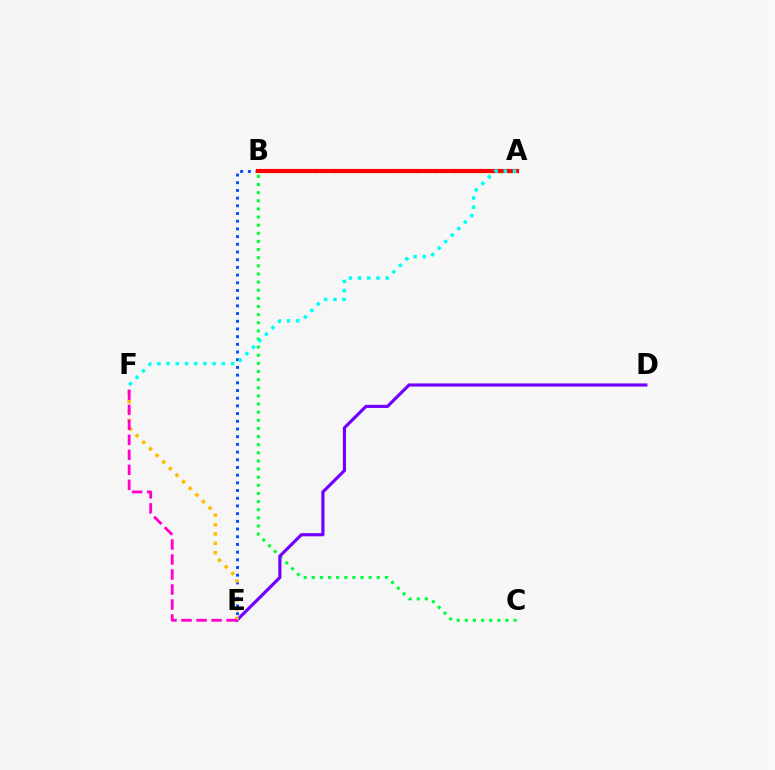{('B', 'C'): [{'color': '#00ff39', 'line_style': 'dotted', 'thickness': 2.21}], ('B', 'E'): [{'color': '#004bff', 'line_style': 'dotted', 'thickness': 2.09}], ('A', 'B'): [{'color': '#84ff00', 'line_style': 'dotted', 'thickness': 2.51}, {'color': '#ff0000', 'line_style': 'solid', 'thickness': 2.99}], ('D', 'E'): [{'color': '#7200ff', 'line_style': 'solid', 'thickness': 2.28}], ('A', 'F'): [{'color': '#00fff6', 'line_style': 'dotted', 'thickness': 2.5}], ('E', 'F'): [{'color': '#ffbd00', 'line_style': 'dotted', 'thickness': 2.54}, {'color': '#ff00cf', 'line_style': 'dashed', 'thickness': 2.04}]}